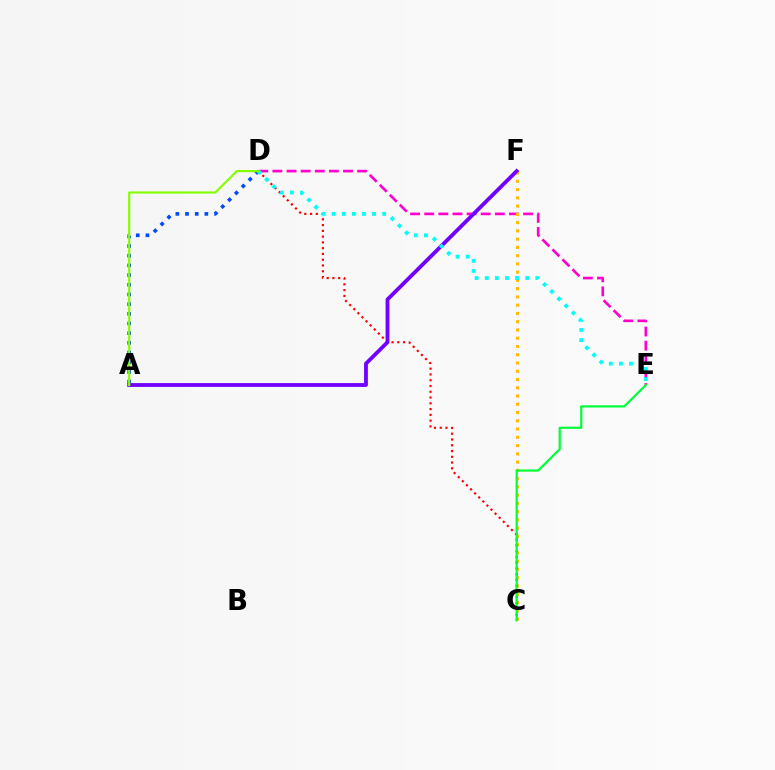{('D', 'E'): [{'color': '#ff00cf', 'line_style': 'dashed', 'thickness': 1.92}, {'color': '#00fff6', 'line_style': 'dotted', 'thickness': 2.75}], ('A', 'D'): [{'color': '#004bff', 'line_style': 'dotted', 'thickness': 2.63}, {'color': '#84ff00', 'line_style': 'solid', 'thickness': 1.56}], ('C', 'F'): [{'color': '#ffbd00', 'line_style': 'dotted', 'thickness': 2.24}], ('C', 'D'): [{'color': '#ff0000', 'line_style': 'dotted', 'thickness': 1.57}], ('A', 'F'): [{'color': '#7200ff', 'line_style': 'solid', 'thickness': 2.74}], ('C', 'E'): [{'color': '#00ff39', 'line_style': 'solid', 'thickness': 1.59}]}